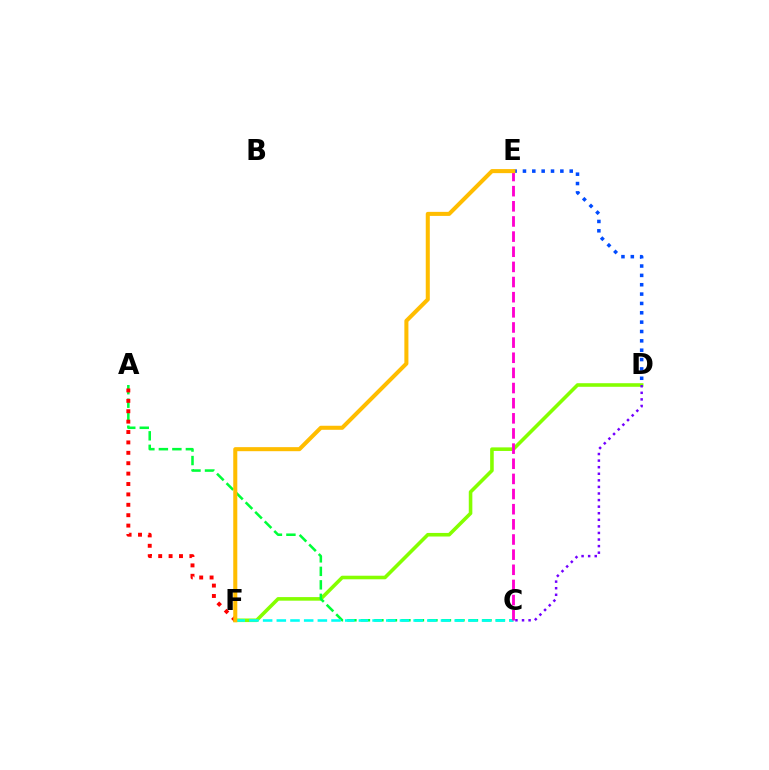{('D', 'E'): [{'color': '#004bff', 'line_style': 'dotted', 'thickness': 2.54}], ('D', 'F'): [{'color': '#84ff00', 'line_style': 'solid', 'thickness': 2.58}], ('A', 'C'): [{'color': '#00ff39', 'line_style': 'dashed', 'thickness': 1.83}], ('C', 'D'): [{'color': '#7200ff', 'line_style': 'dotted', 'thickness': 1.79}], ('A', 'F'): [{'color': '#ff0000', 'line_style': 'dotted', 'thickness': 2.82}], ('C', 'F'): [{'color': '#00fff6', 'line_style': 'dashed', 'thickness': 1.86}], ('C', 'E'): [{'color': '#ff00cf', 'line_style': 'dashed', 'thickness': 2.06}], ('E', 'F'): [{'color': '#ffbd00', 'line_style': 'solid', 'thickness': 2.91}]}